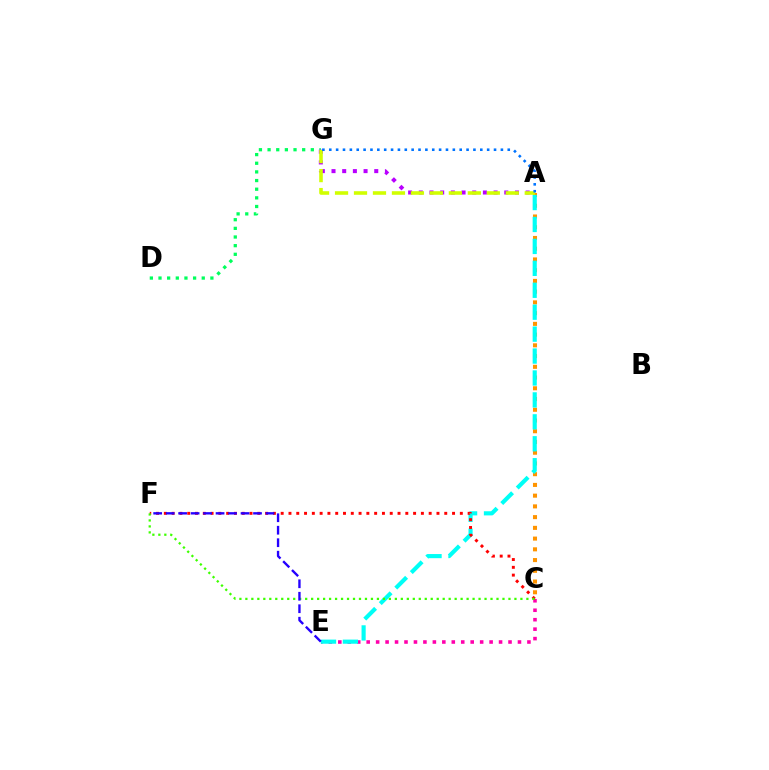{('A', 'C'): [{'color': '#ff9400', 'line_style': 'dotted', 'thickness': 2.92}], ('C', 'E'): [{'color': '#ff00ac', 'line_style': 'dotted', 'thickness': 2.57}], ('A', 'E'): [{'color': '#00fff6', 'line_style': 'dashed', 'thickness': 2.98}], ('C', 'F'): [{'color': '#ff0000', 'line_style': 'dotted', 'thickness': 2.12}, {'color': '#3dff00', 'line_style': 'dotted', 'thickness': 1.62}], ('D', 'G'): [{'color': '#00ff5c', 'line_style': 'dotted', 'thickness': 2.35}], ('E', 'F'): [{'color': '#2500ff', 'line_style': 'dashed', 'thickness': 1.7}], ('A', 'G'): [{'color': '#b900ff', 'line_style': 'dotted', 'thickness': 2.9}, {'color': '#d1ff00', 'line_style': 'dashed', 'thickness': 2.58}, {'color': '#0074ff', 'line_style': 'dotted', 'thickness': 1.87}]}